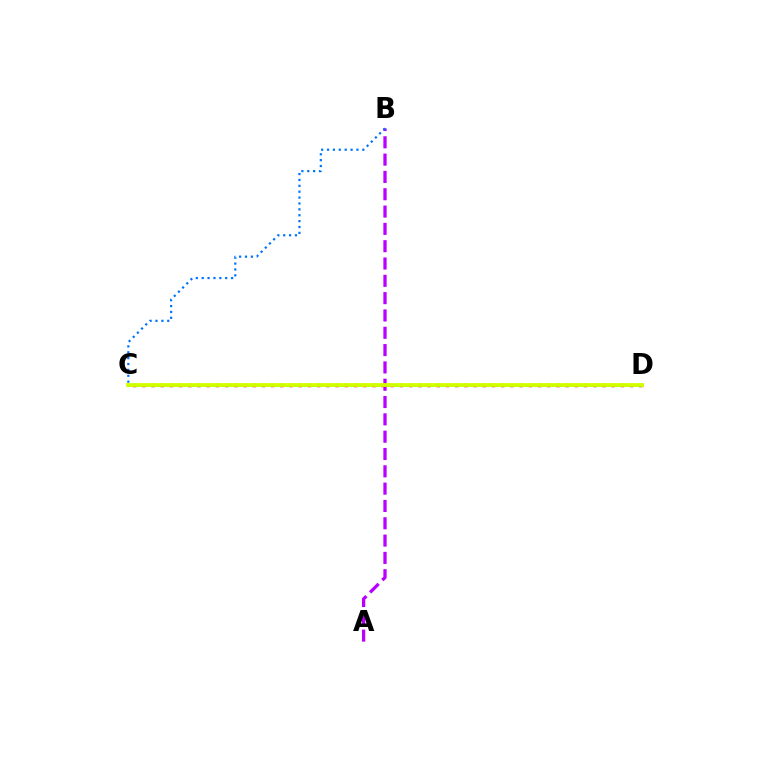{('C', 'D'): [{'color': '#00ff5c', 'line_style': 'solid', 'thickness': 1.94}, {'color': '#ff0000', 'line_style': 'dotted', 'thickness': 2.5}, {'color': '#d1ff00', 'line_style': 'solid', 'thickness': 2.73}], ('A', 'B'): [{'color': '#b900ff', 'line_style': 'dashed', 'thickness': 2.35}], ('B', 'C'): [{'color': '#0074ff', 'line_style': 'dotted', 'thickness': 1.6}]}